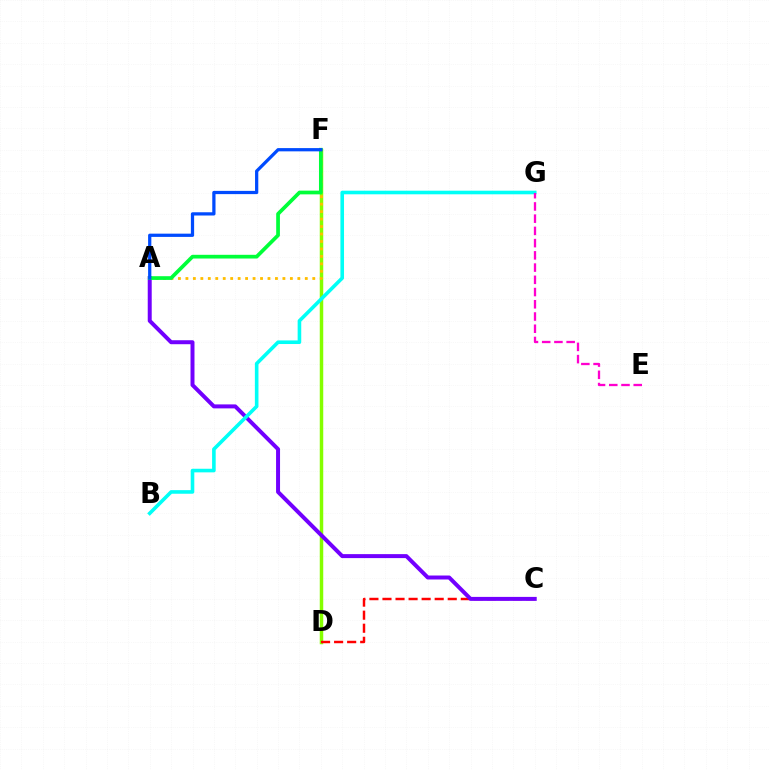{('D', 'F'): [{'color': '#84ff00', 'line_style': 'solid', 'thickness': 2.51}], ('C', 'D'): [{'color': '#ff0000', 'line_style': 'dashed', 'thickness': 1.77}], ('A', 'C'): [{'color': '#7200ff', 'line_style': 'solid', 'thickness': 2.86}], ('A', 'F'): [{'color': '#ffbd00', 'line_style': 'dotted', 'thickness': 2.03}, {'color': '#00ff39', 'line_style': 'solid', 'thickness': 2.68}, {'color': '#004bff', 'line_style': 'solid', 'thickness': 2.34}], ('B', 'G'): [{'color': '#00fff6', 'line_style': 'solid', 'thickness': 2.59}], ('E', 'G'): [{'color': '#ff00cf', 'line_style': 'dashed', 'thickness': 1.66}]}